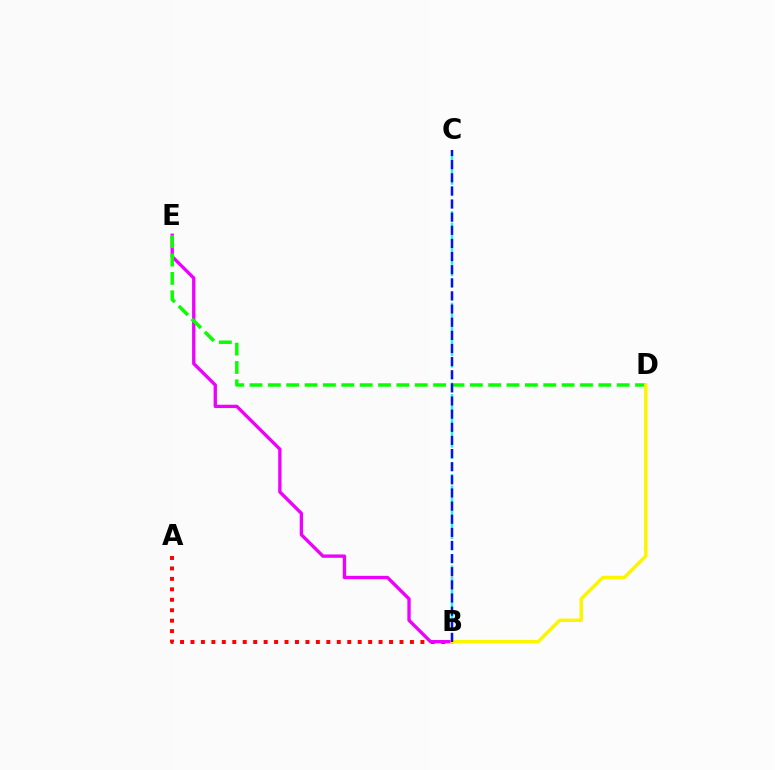{('A', 'B'): [{'color': '#ff0000', 'line_style': 'dotted', 'thickness': 2.84}], ('B', 'C'): [{'color': '#00fff6', 'line_style': 'dashed', 'thickness': 1.55}, {'color': '#0010ff', 'line_style': 'dashed', 'thickness': 1.78}], ('B', 'E'): [{'color': '#ee00ff', 'line_style': 'solid', 'thickness': 2.4}], ('D', 'E'): [{'color': '#08ff00', 'line_style': 'dashed', 'thickness': 2.49}], ('B', 'D'): [{'color': '#fcf500', 'line_style': 'solid', 'thickness': 2.48}]}